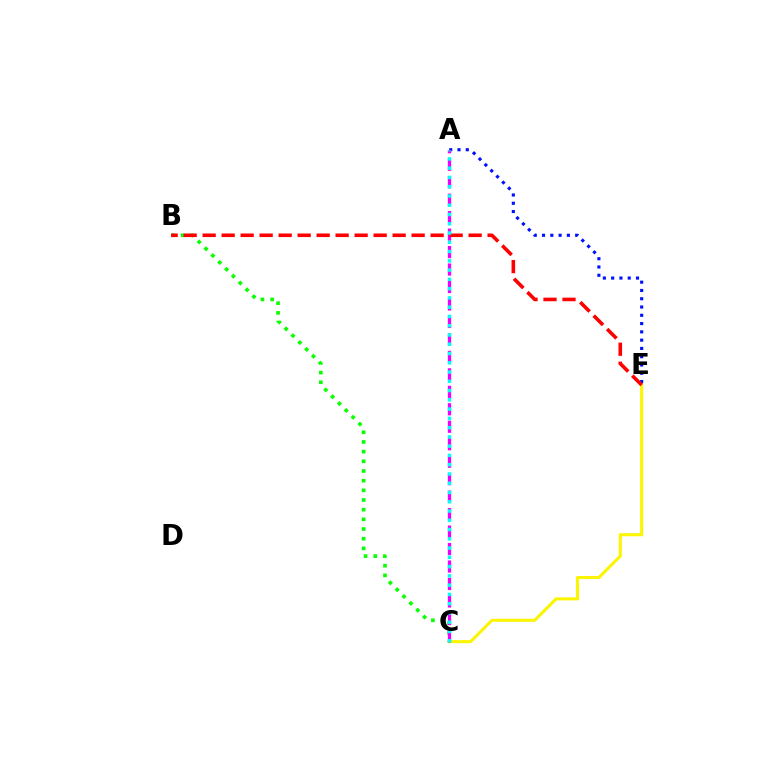{('A', 'E'): [{'color': '#0010ff', 'line_style': 'dotted', 'thickness': 2.25}], ('C', 'E'): [{'color': '#fcf500', 'line_style': 'solid', 'thickness': 2.2}], ('B', 'C'): [{'color': '#08ff00', 'line_style': 'dotted', 'thickness': 2.63}], ('A', 'C'): [{'color': '#ee00ff', 'line_style': 'dashed', 'thickness': 2.37}, {'color': '#00fff6', 'line_style': 'dotted', 'thickness': 2.52}], ('B', 'E'): [{'color': '#ff0000', 'line_style': 'dashed', 'thickness': 2.58}]}